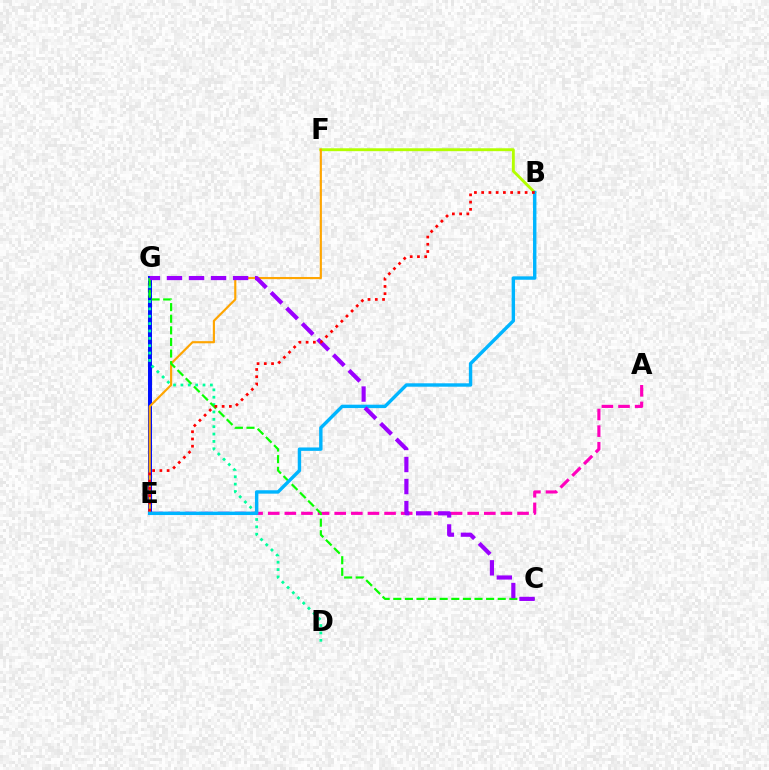{('A', 'E'): [{'color': '#ff00bd', 'line_style': 'dashed', 'thickness': 2.26}], ('B', 'F'): [{'color': '#b3ff00', 'line_style': 'solid', 'thickness': 2.09}], ('E', 'G'): [{'color': '#0010ff', 'line_style': 'solid', 'thickness': 2.89}], ('E', 'F'): [{'color': '#ffa500', 'line_style': 'solid', 'thickness': 1.54}], ('D', 'G'): [{'color': '#00ff9d', 'line_style': 'dotted', 'thickness': 2.0}], ('C', 'G'): [{'color': '#08ff00', 'line_style': 'dashed', 'thickness': 1.58}, {'color': '#9b00ff', 'line_style': 'dashed', 'thickness': 2.99}], ('B', 'E'): [{'color': '#00b5ff', 'line_style': 'solid', 'thickness': 2.45}, {'color': '#ff0000', 'line_style': 'dotted', 'thickness': 1.97}]}